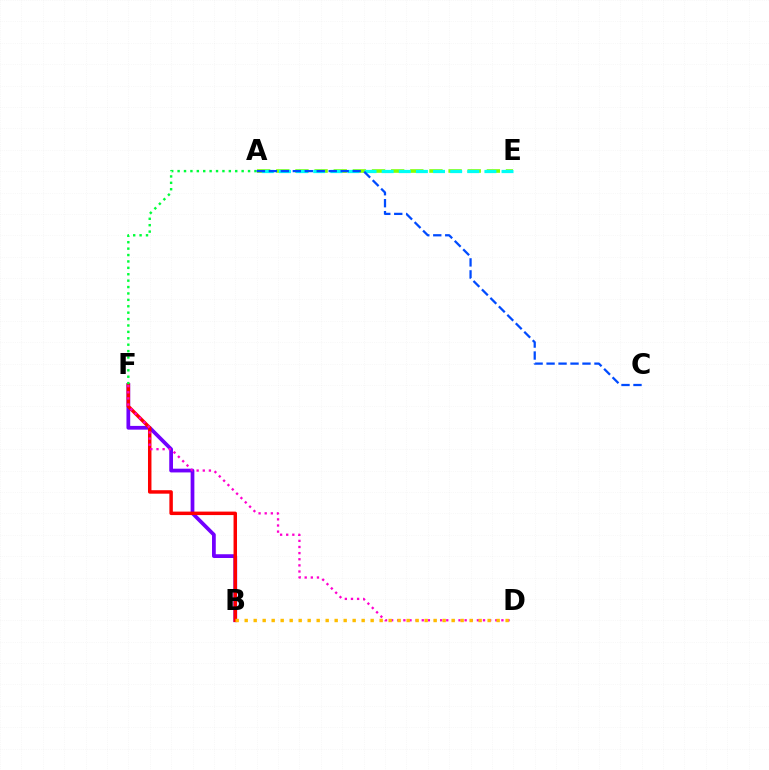{('A', 'E'): [{'color': '#84ff00', 'line_style': 'dashed', 'thickness': 2.6}, {'color': '#00fff6', 'line_style': 'dashed', 'thickness': 2.33}], ('B', 'F'): [{'color': '#7200ff', 'line_style': 'solid', 'thickness': 2.7}, {'color': '#ff0000', 'line_style': 'solid', 'thickness': 2.5}], ('D', 'F'): [{'color': '#ff00cf', 'line_style': 'dotted', 'thickness': 1.66}], ('A', 'F'): [{'color': '#00ff39', 'line_style': 'dotted', 'thickness': 1.74}], ('B', 'D'): [{'color': '#ffbd00', 'line_style': 'dotted', 'thickness': 2.44}], ('A', 'C'): [{'color': '#004bff', 'line_style': 'dashed', 'thickness': 1.63}]}